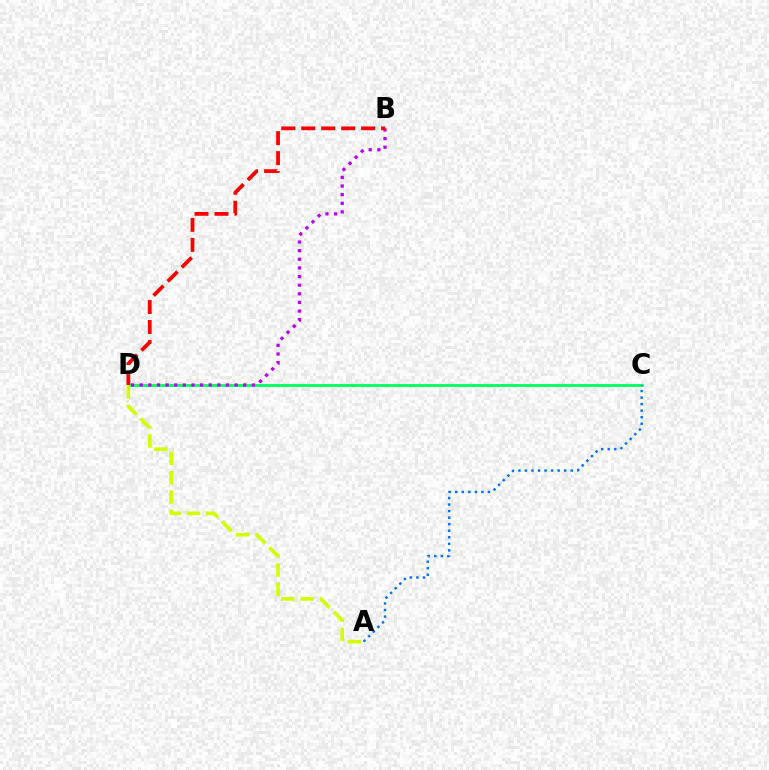{('C', 'D'): [{'color': '#00ff5c', 'line_style': 'solid', 'thickness': 2.0}], ('A', 'D'): [{'color': '#d1ff00', 'line_style': 'dashed', 'thickness': 2.63}], ('A', 'C'): [{'color': '#0074ff', 'line_style': 'dotted', 'thickness': 1.78}], ('B', 'D'): [{'color': '#b900ff', 'line_style': 'dotted', 'thickness': 2.34}, {'color': '#ff0000', 'line_style': 'dashed', 'thickness': 2.71}]}